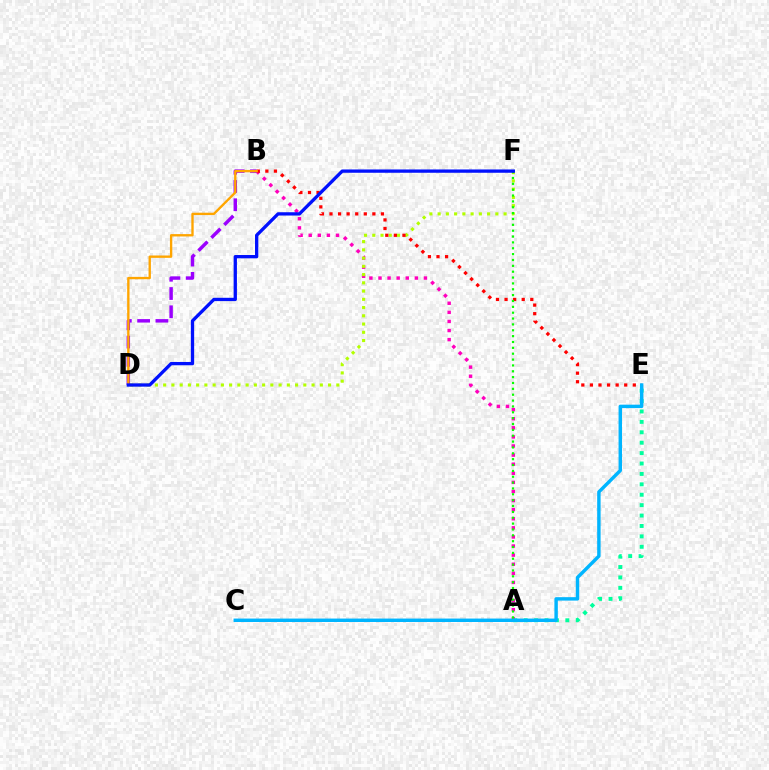{('A', 'B'): [{'color': '#ff00bd', 'line_style': 'dotted', 'thickness': 2.47}], ('A', 'E'): [{'color': '#00ff9d', 'line_style': 'dotted', 'thickness': 2.83}], ('D', 'F'): [{'color': '#b3ff00', 'line_style': 'dotted', 'thickness': 2.24}, {'color': '#0010ff', 'line_style': 'solid', 'thickness': 2.38}], ('B', 'E'): [{'color': '#ff0000', 'line_style': 'dotted', 'thickness': 2.33}], ('B', 'D'): [{'color': '#9b00ff', 'line_style': 'dashed', 'thickness': 2.48}, {'color': '#ffa500', 'line_style': 'solid', 'thickness': 1.7}], ('C', 'E'): [{'color': '#00b5ff', 'line_style': 'solid', 'thickness': 2.47}], ('A', 'F'): [{'color': '#08ff00', 'line_style': 'dotted', 'thickness': 1.59}]}